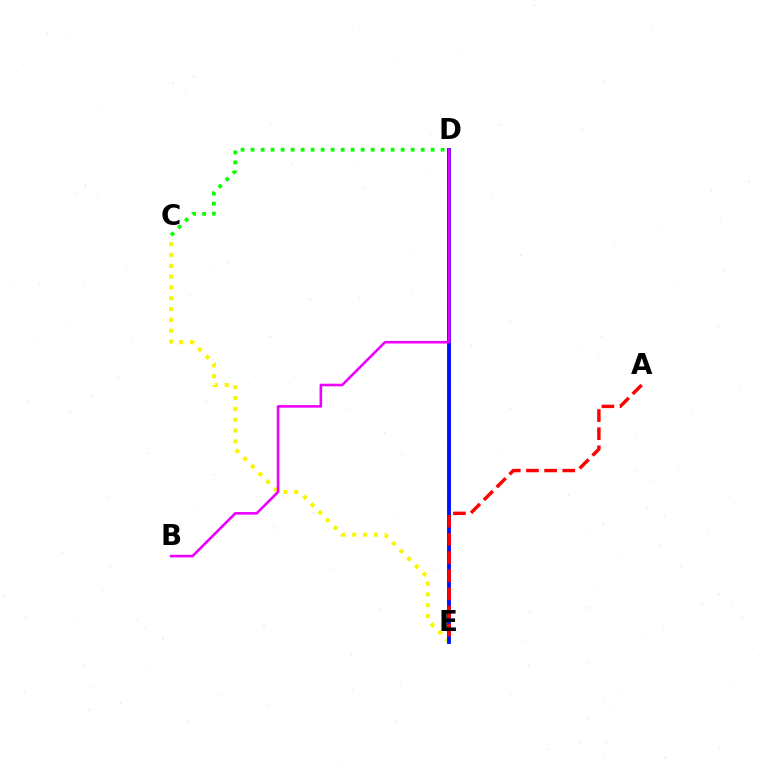{('C', 'D'): [{'color': '#08ff00', 'line_style': 'dotted', 'thickness': 2.72}], ('D', 'E'): [{'color': '#00fff6', 'line_style': 'dotted', 'thickness': 2.6}, {'color': '#0010ff', 'line_style': 'solid', 'thickness': 2.78}], ('C', 'E'): [{'color': '#fcf500', 'line_style': 'dotted', 'thickness': 2.94}], ('A', 'E'): [{'color': '#ff0000', 'line_style': 'dashed', 'thickness': 2.47}], ('B', 'D'): [{'color': '#ee00ff', 'line_style': 'solid', 'thickness': 1.87}]}